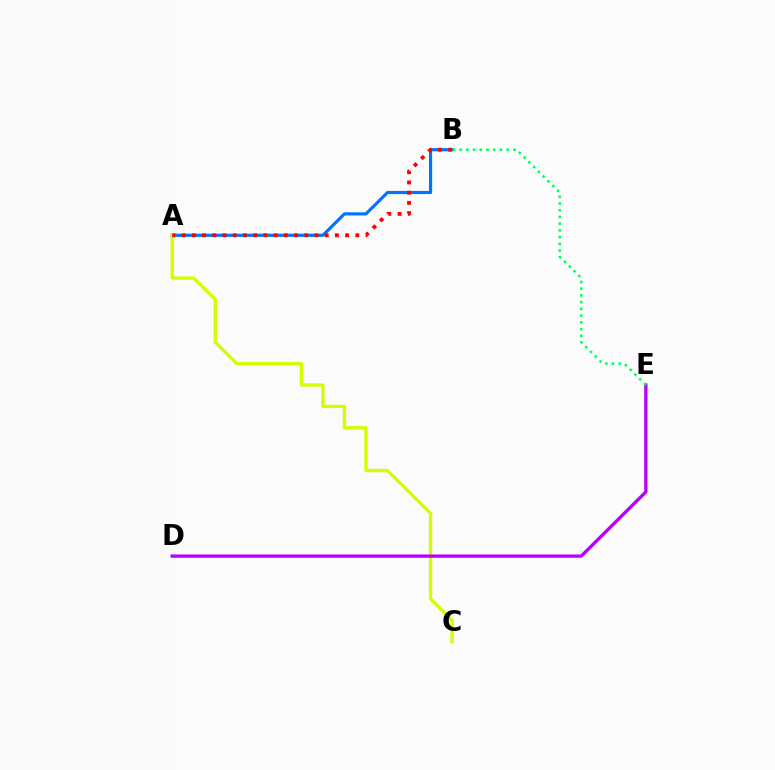{('A', 'B'): [{'color': '#0074ff', 'line_style': 'solid', 'thickness': 2.27}, {'color': '#ff0000', 'line_style': 'dotted', 'thickness': 2.78}], ('A', 'C'): [{'color': '#d1ff00', 'line_style': 'solid', 'thickness': 2.4}], ('D', 'E'): [{'color': '#b900ff', 'line_style': 'solid', 'thickness': 2.38}], ('B', 'E'): [{'color': '#00ff5c', 'line_style': 'dotted', 'thickness': 1.83}]}